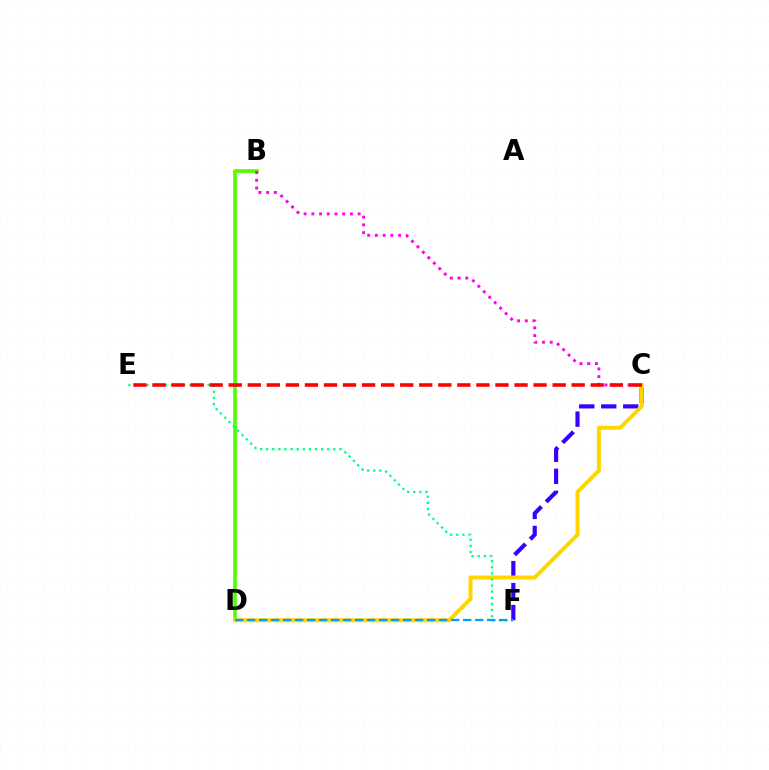{('B', 'D'): [{'color': '#4fff00', 'line_style': 'solid', 'thickness': 2.62}], ('B', 'C'): [{'color': '#ff00ed', 'line_style': 'dotted', 'thickness': 2.1}], ('C', 'F'): [{'color': '#3700ff', 'line_style': 'dashed', 'thickness': 2.99}], ('C', 'D'): [{'color': '#ffd500', 'line_style': 'solid', 'thickness': 2.87}], ('E', 'F'): [{'color': '#00ff86', 'line_style': 'dotted', 'thickness': 1.66}], ('D', 'F'): [{'color': '#009eff', 'line_style': 'dashed', 'thickness': 1.63}], ('C', 'E'): [{'color': '#ff0000', 'line_style': 'dashed', 'thickness': 2.59}]}